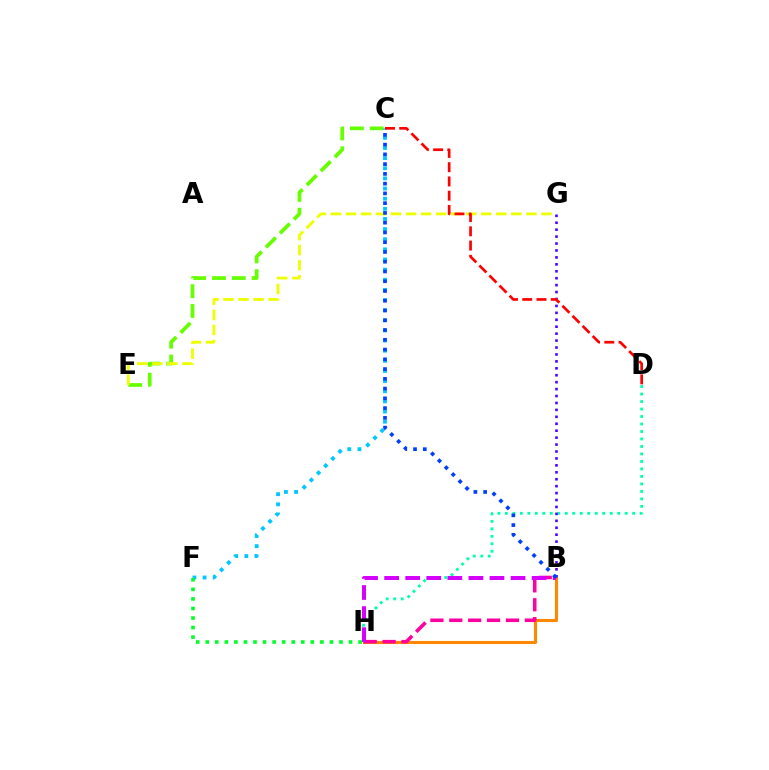{('C', 'E'): [{'color': '#66ff00', 'line_style': 'dashed', 'thickness': 2.69}], ('D', 'H'): [{'color': '#00ffaf', 'line_style': 'dotted', 'thickness': 2.03}], ('B', 'H'): [{'color': '#ff8800', 'line_style': 'solid', 'thickness': 2.22}, {'color': '#ff00a0', 'line_style': 'dashed', 'thickness': 2.57}, {'color': '#d600ff', 'line_style': 'dashed', 'thickness': 2.86}], ('C', 'F'): [{'color': '#00c7ff', 'line_style': 'dotted', 'thickness': 2.75}], ('B', 'G'): [{'color': '#4f00ff', 'line_style': 'dotted', 'thickness': 1.88}], ('F', 'H'): [{'color': '#00ff27', 'line_style': 'dotted', 'thickness': 2.6}], ('E', 'G'): [{'color': '#eeff00', 'line_style': 'dashed', 'thickness': 2.04}], ('C', 'D'): [{'color': '#ff0000', 'line_style': 'dashed', 'thickness': 1.94}], ('B', 'C'): [{'color': '#003fff', 'line_style': 'dotted', 'thickness': 2.65}]}